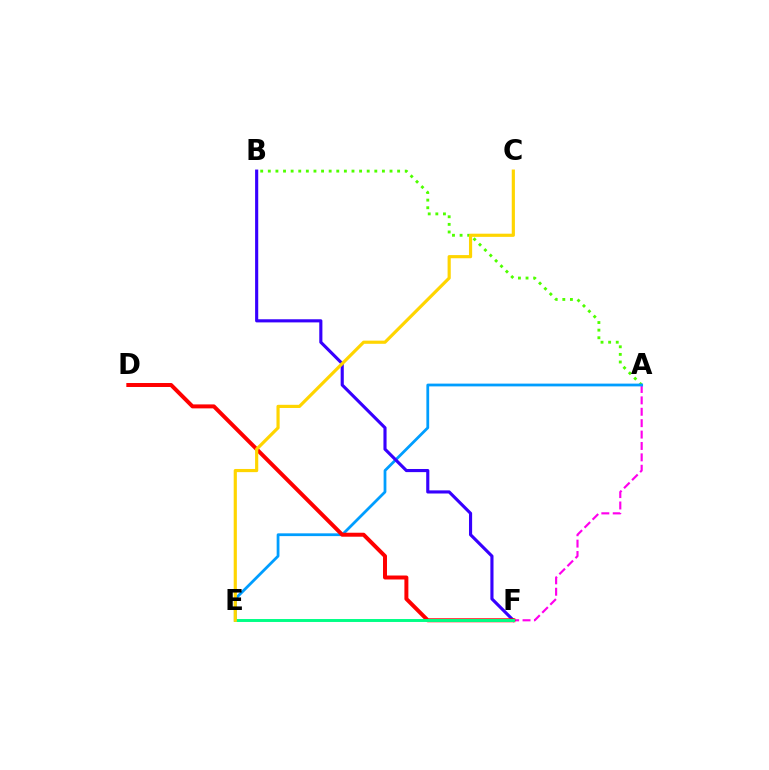{('A', 'B'): [{'color': '#4fff00', 'line_style': 'dotted', 'thickness': 2.07}], ('A', 'F'): [{'color': '#ff00ed', 'line_style': 'dashed', 'thickness': 1.55}], ('A', 'E'): [{'color': '#009eff', 'line_style': 'solid', 'thickness': 2.0}], ('B', 'F'): [{'color': '#3700ff', 'line_style': 'solid', 'thickness': 2.25}], ('D', 'F'): [{'color': '#ff0000', 'line_style': 'solid', 'thickness': 2.86}], ('E', 'F'): [{'color': '#00ff86', 'line_style': 'solid', 'thickness': 2.11}], ('C', 'E'): [{'color': '#ffd500', 'line_style': 'solid', 'thickness': 2.28}]}